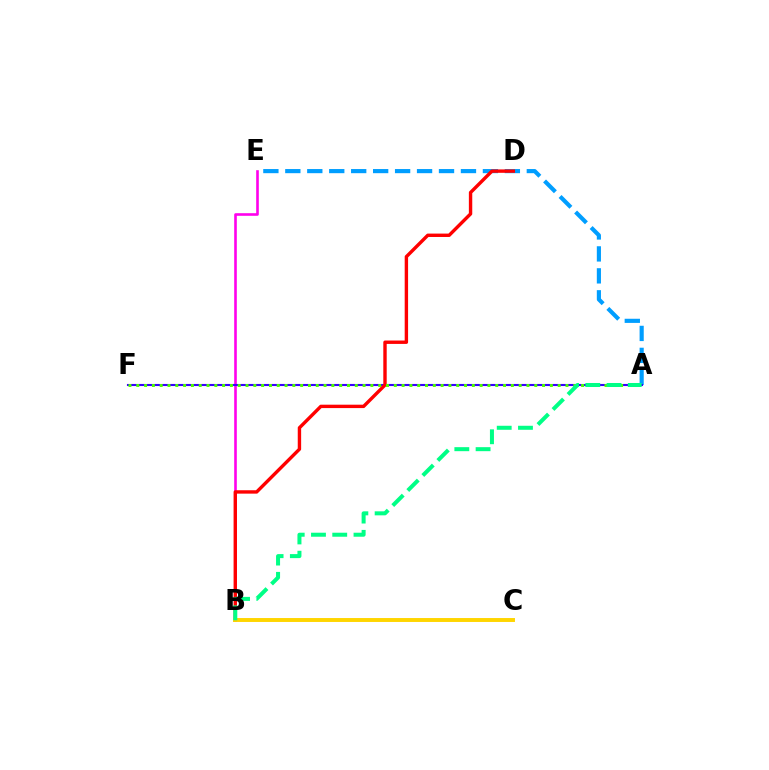{('A', 'E'): [{'color': '#009eff', 'line_style': 'dashed', 'thickness': 2.98}], ('B', 'E'): [{'color': '#ff00ed', 'line_style': 'solid', 'thickness': 1.89}], ('A', 'F'): [{'color': '#3700ff', 'line_style': 'solid', 'thickness': 1.52}, {'color': '#4fff00', 'line_style': 'dotted', 'thickness': 2.12}], ('B', 'D'): [{'color': '#ff0000', 'line_style': 'solid', 'thickness': 2.44}], ('B', 'C'): [{'color': '#ffd500', 'line_style': 'solid', 'thickness': 2.83}], ('A', 'B'): [{'color': '#00ff86', 'line_style': 'dashed', 'thickness': 2.89}]}